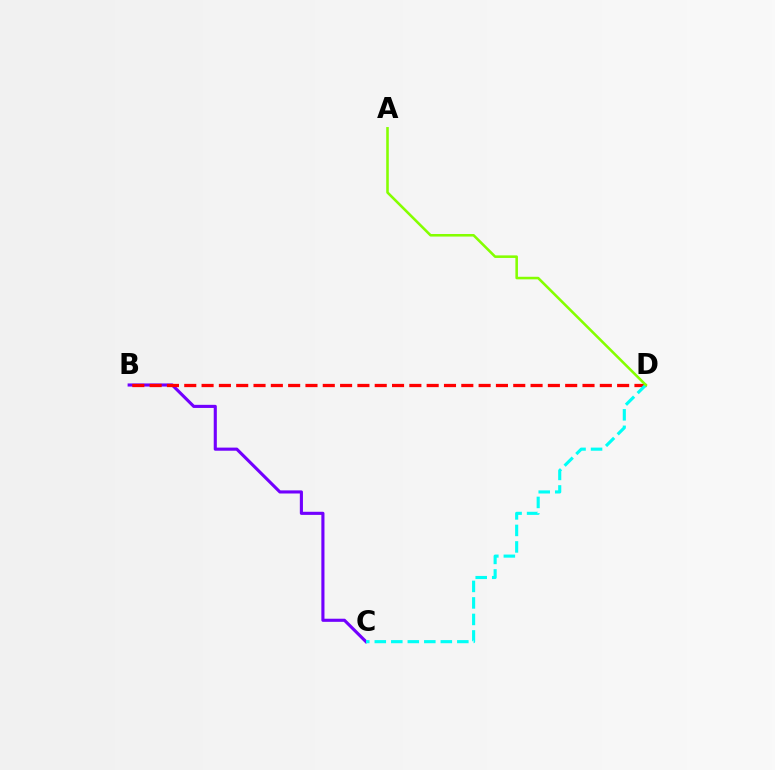{('B', 'C'): [{'color': '#7200ff', 'line_style': 'solid', 'thickness': 2.24}], ('B', 'D'): [{'color': '#ff0000', 'line_style': 'dashed', 'thickness': 2.35}], ('C', 'D'): [{'color': '#00fff6', 'line_style': 'dashed', 'thickness': 2.24}], ('A', 'D'): [{'color': '#84ff00', 'line_style': 'solid', 'thickness': 1.85}]}